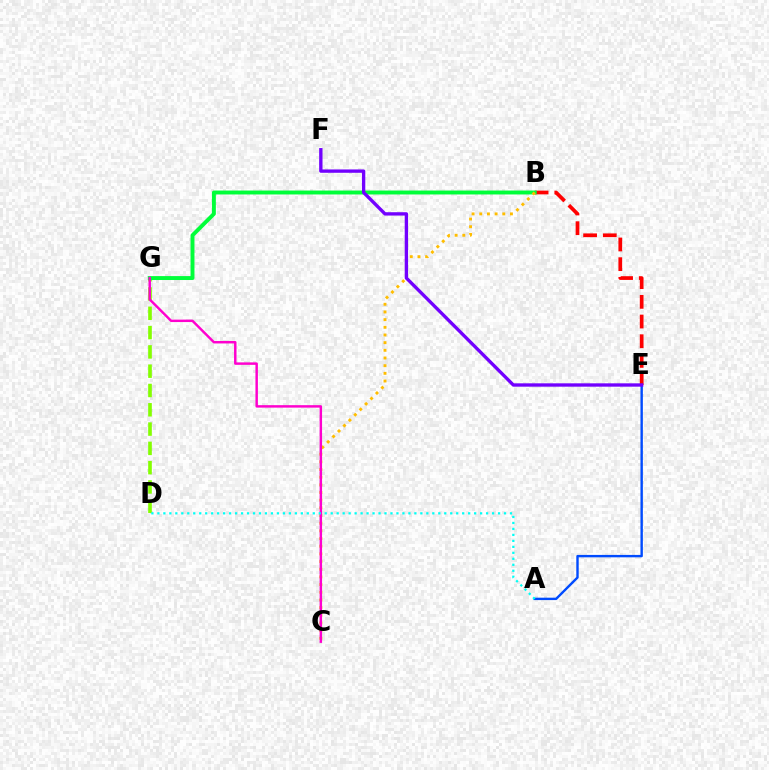{('D', 'G'): [{'color': '#84ff00', 'line_style': 'dashed', 'thickness': 2.62}], ('B', 'E'): [{'color': '#ff0000', 'line_style': 'dashed', 'thickness': 2.67}], ('B', 'G'): [{'color': '#00ff39', 'line_style': 'solid', 'thickness': 2.82}], ('A', 'E'): [{'color': '#004bff', 'line_style': 'solid', 'thickness': 1.73}], ('B', 'C'): [{'color': '#ffbd00', 'line_style': 'dotted', 'thickness': 2.08}], ('E', 'F'): [{'color': '#7200ff', 'line_style': 'solid', 'thickness': 2.41}], ('C', 'G'): [{'color': '#ff00cf', 'line_style': 'solid', 'thickness': 1.77}], ('A', 'D'): [{'color': '#00fff6', 'line_style': 'dotted', 'thickness': 1.62}]}